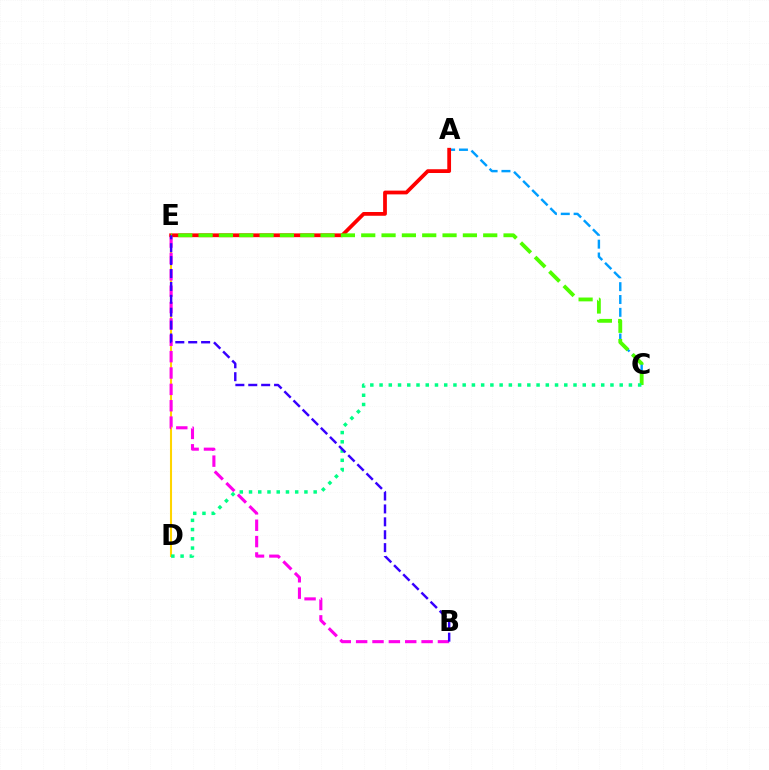{('D', 'E'): [{'color': '#ffd500', 'line_style': 'solid', 'thickness': 1.5}], ('A', 'C'): [{'color': '#009eff', 'line_style': 'dashed', 'thickness': 1.74}], ('A', 'E'): [{'color': '#ff0000', 'line_style': 'solid', 'thickness': 2.71}], ('C', 'E'): [{'color': '#4fff00', 'line_style': 'dashed', 'thickness': 2.76}], ('B', 'E'): [{'color': '#ff00ed', 'line_style': 'dashed', 'thickness': 2.22}, {'color': '#3700ff', 'line_style': 'dashed', 'thickness': 1.75}], ('C', 'D'): [{'color': '#00ff86', 'line_style': 'dotted', 'thickness': 2.51}]}